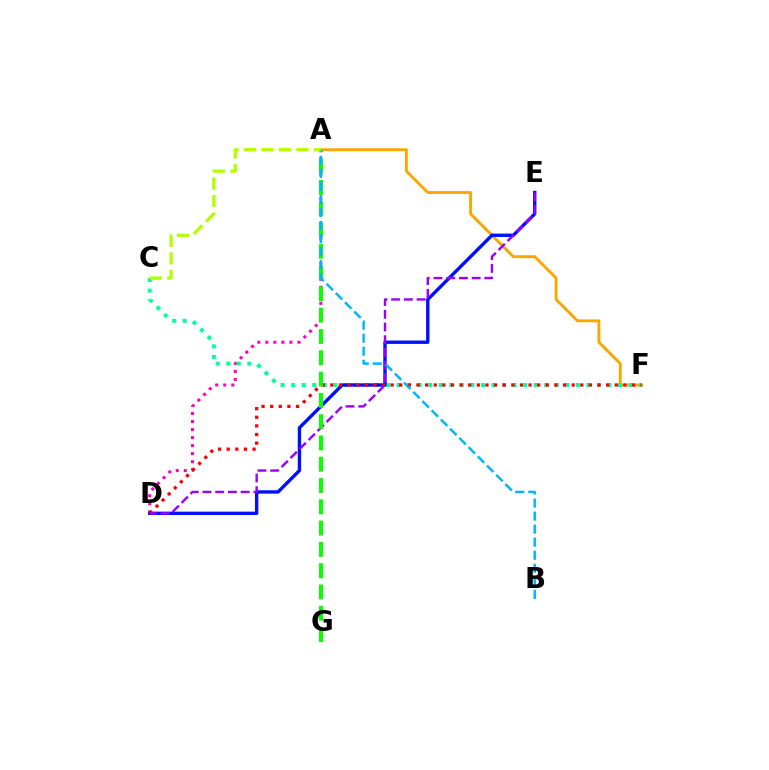{('A', 'D'): [{'color': '#ff00bd', 'line_style': 'dotted', 'thickness': 2.18}], ('A', 'F'): [{'color': '#ffa500', 'line_style': 'solid', 'thickness': 2.08}], ('C', 'F'): [{'color': '#00ff9d', 'line_style': 'dotted', 'thickness': 2.86}], ('D', 'E'): [{'color': '#0010ff', 'line_style': 'solid', 'thickness': 2.43}, {'color': '#9b00ff', 'line_style': 'dashed', 'thickness': 1.73}], ('D', 'F'): [{'color': '#ff0000', 'line_style': 'dotted', 'thickness': 2.34}], ('A', 'G'): [{'color': '#08ff00', 'line_style': 'dashed', 'thickness': 2.89}], ('A', 'B'): [{'color': '#00b5ff', 'line_style': 'dashed', 'thickness': 1.77}], ('A', 'C'): [{'color': '#b3ff00', 'line_style': 'dashed', 'thickness': 2.38}]}